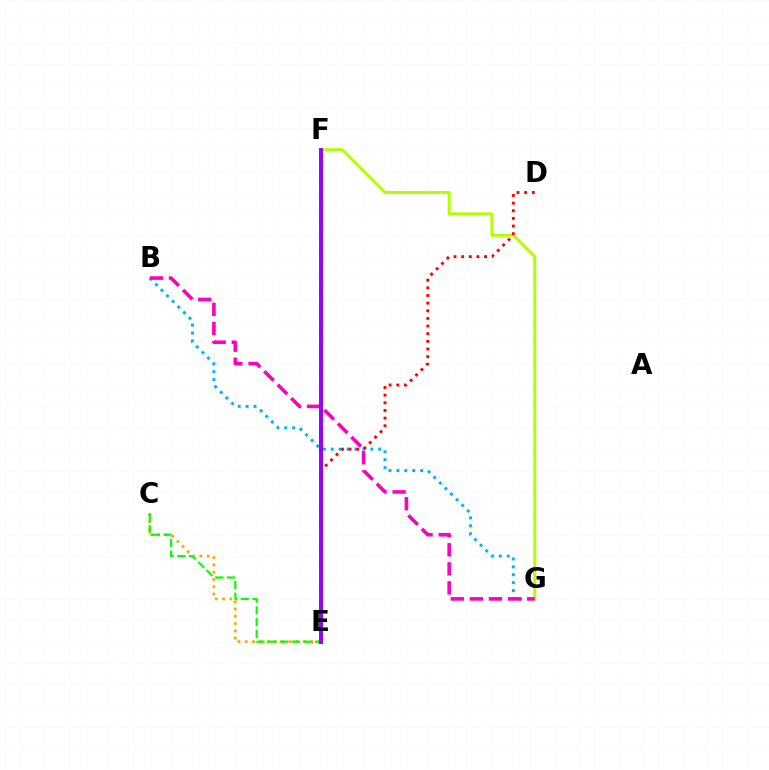{('C', 'E'): [{'color': '#ffa500', 'line_style': 'dotted', 'thickness': 1.98}, {'color': '#08ff00', 'line_style': 'dashed', 'thickness': 1.59}], ('E', 'F'): [{'color': '#00ff9d', 'line_style': 'dashed', 'thickness': 2.65}, {'color': '#0010ff', 'line_style': 'solid', 'thickness': 2.57}, {'color': '#9b00ff', 'line_style': 'solid', 'thickness': 2.76}], ('F', 'G'): [{'color': '#b3ff00', 'line_style': 'solid', 'thickness': 2.17}], ('B', 'G'): [{'color': '#00b5ff', 'line_style': 'dotted', 'thickness': 2.15}, {'color': '#ff00bd', 'line_style': 'dashed', 'thickness': 2.59}], ('D', 'E'): [{'color': '#ff0000', 'line_style': 'dotted', 'thickness': 2.08}]}